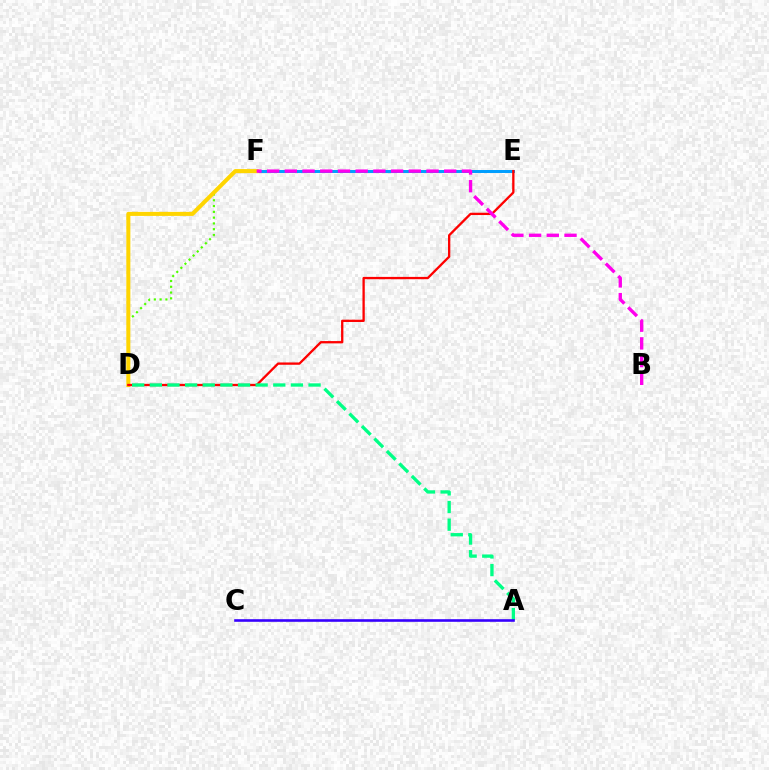{('E', 'F'): [{'color': '#009eff', 'line_style': 'solid', 'thickness': 2.14}], ('D', 'F'): [{'color': '#4fff00', 'line_style': 'dotted', 'thickness': 1.57}, {'color': '#ffd500', 'line_style': 'solid', 'thickness': 2.92}], ('D', 'E'): [{'color': '#ff0000', 'line_style': 'solid', 'thickness': 1.66}], ('A', 'D'): [{'color': '#00ff86', 'line_style': 'dashed', 'thickness': 2.4}], ('A', 'C'): [{'color': '#3700ff', 'line_style': 'solid', 'thickness': 1.88}], ('B', 'F'): [{'color': '#ff00ed', 'line_style': 'dashed', 'thickness': 2.41}]}